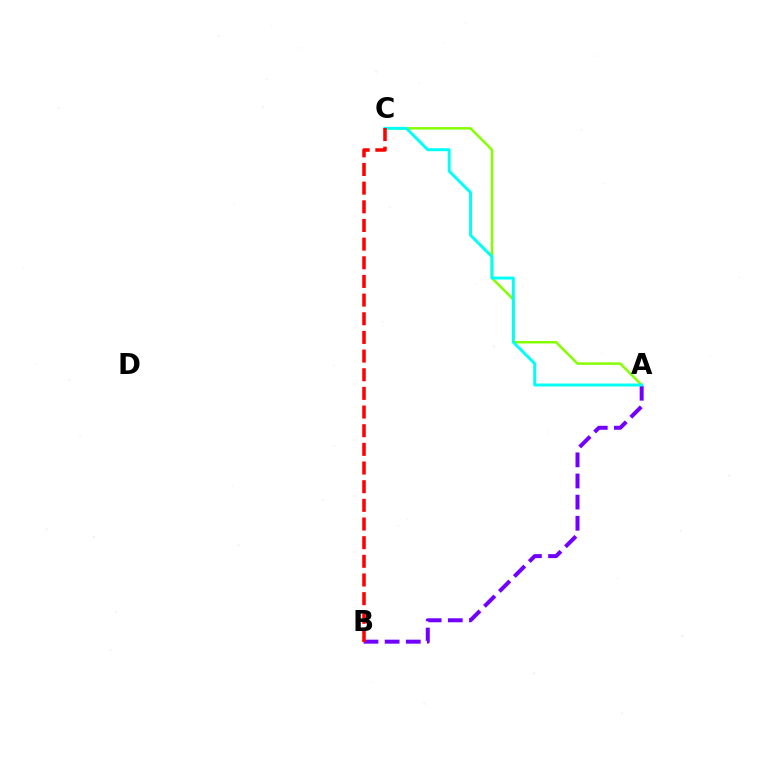{('A', 'C'): [{'color': '#84ff00', 'line_style': 'solid', 'thickness': 1.79}, {'color': '#00fff6', 'line_style': 'solid', 'thickness': 2.12}], ('A', 'B'): [{'color': '#7200ff', 'line_style': 'dashed', 'thickness': 2.87}], ('B', 'C'): [{'color': '#ff0000', 'line_style': 'dashed', 'thickness': 2.53}]}